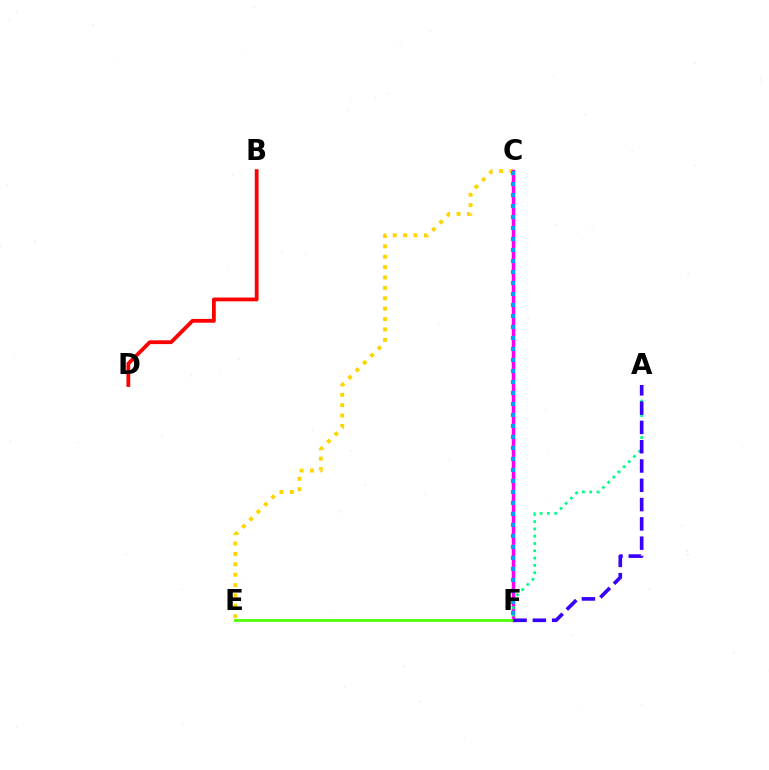{('B', 'D'): [{'color': '#ff0000', 'line_style': 'solid', 'thickness': 2.73}], ('C', 'E'): [{'color': '#ffd500', 'line_style': 'dotted', 'thickness': 2.82}], ('C', 'F'): [{'color': '#ff00ed', 'line_style': 'solid', 'thickness': 2.5}, {'color': '#009eff', 'line_style': 'dotted', 'thickness': 2.99}], ('A', 'F'): [{'color': '#00ff86', 'line_style': 'dotted', 'thickness': 1.98}, {'color': '#3700ff', 'line_style': 'dashed', 'thickness': 2.62}], ('E', 'F'): [{'color': '#4fff00', 'line_style': 'solid', 'thickness': 2.0}]}